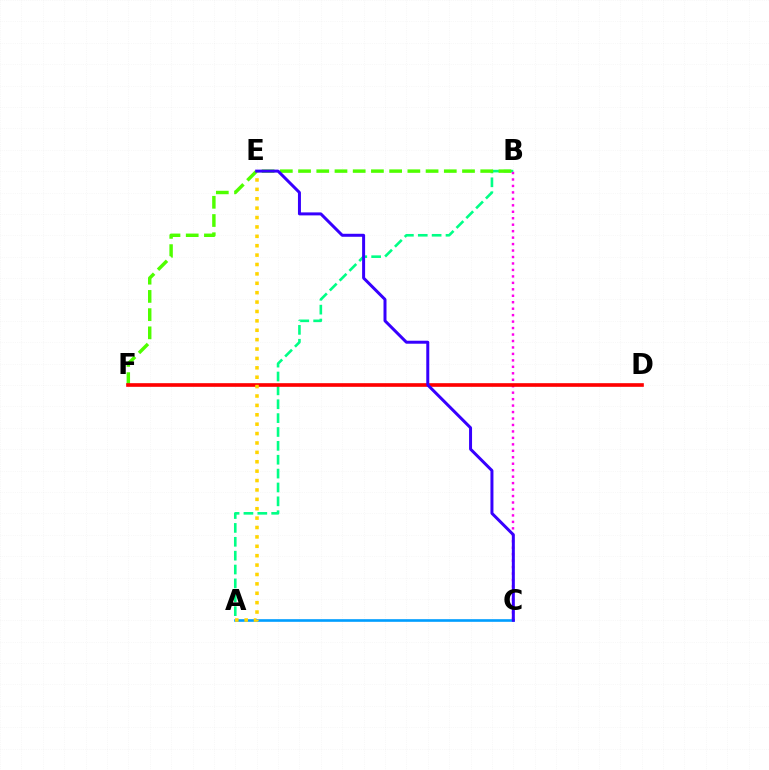{('A', 'B'): [{'color': '#00ff86', 'line_style': 'dashed', 'thickness': 1.88}], ('B', 'C'): [{'color': '#ff00ed', 'line_style': 'dotted', 'thickness': 1.76}], ('B', 'F'): [{'color': '#4fff00', 'line_style': 'dashed', 'thickness': 2.47}], ('D', 'F'): [{'color': '#ff0000', 'line_style': 'solid', 'thickness': 2.62}], ('A', 'C'): [{'color': '#009eff', 'line_style': 'solid', 'thickness': 1.9}], ('A', 'E'): [{'color': '#ffd500', 'line_style': 'dotted', 'thickness': 2.55}], ('C', 'E'): [{'color': '#3700ff', 'line_style': 'solid', 'thickness': 2.15}]}